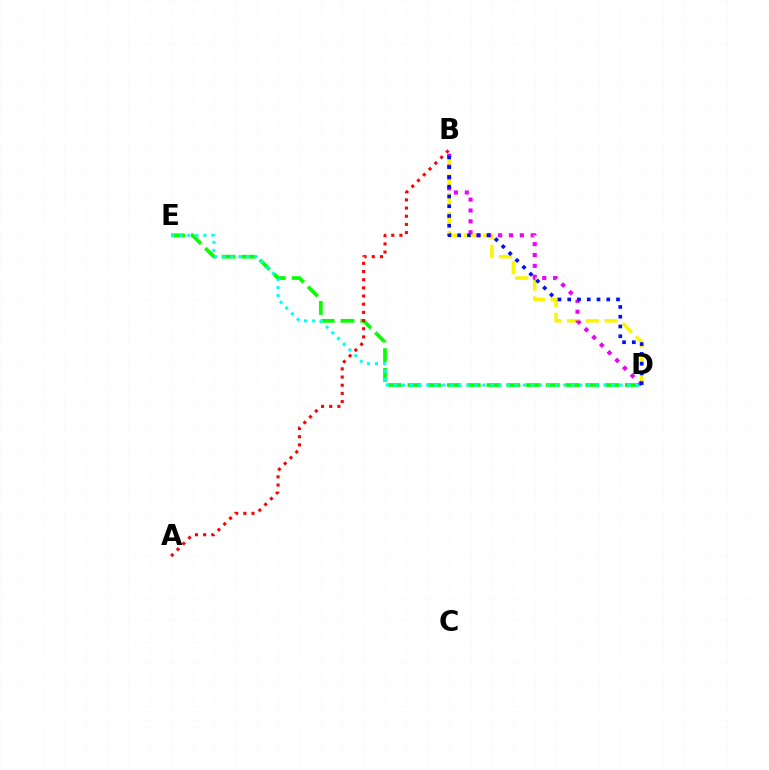{('D', 'E'): [{'color': '#08ff00', 'line_style': 'dashed', 'thickness': 2.69}, {'color': '#00fff6', 'line_style': 'dotted', 'thickness': 2.19}], ('B', 'D'): [{'color': '#fcf500', 'line_style': 'dashed', 'thickness': 2.56}, {'color': '#ee00ff', 'line_style': 'dotted', 'thickness': 2.95}, {'color': '#0010ff', 'line_style': 'dotted', 'thickness': 2.65}], ('A', 'B'): [{'color': '#ff0000', 'line_style': 'dotted', 'thickness': 2.22}]}